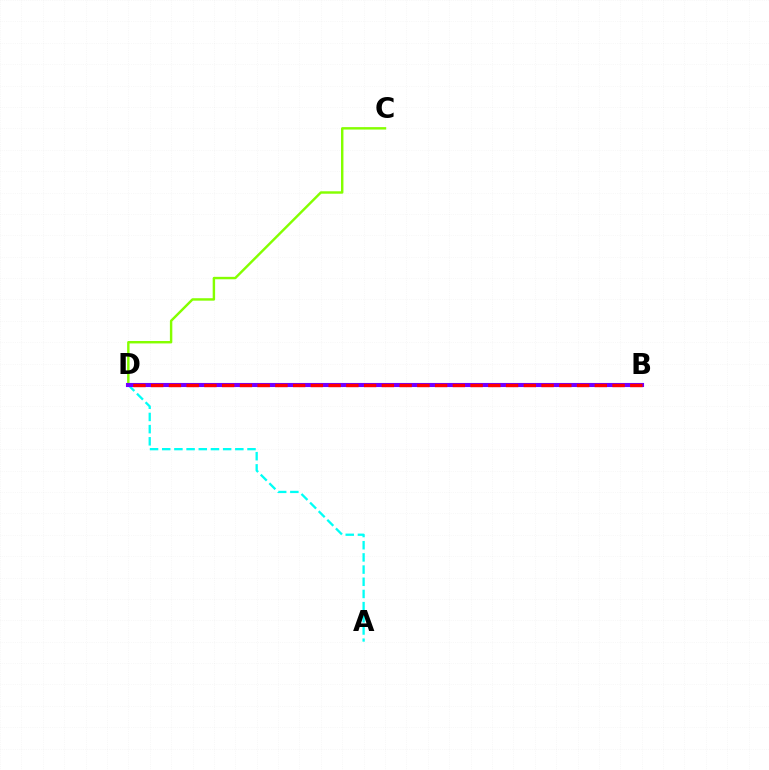{('C', 'D'): [{'color': '#84ff00', 'line_style': 'solid', 'thickness': 1.75}], ('A', 'D'): [{'color': '#00fff6', 'line_style': 'dashed', 'thickness': 1.66}], ('B', 'D'): [{'color': '#7200ff', 'line_style': 'solid', 'thickness': 2.95}, {'color': '#ff0000', 'line_style': 'dashed', 'thickness': 2.41}]}